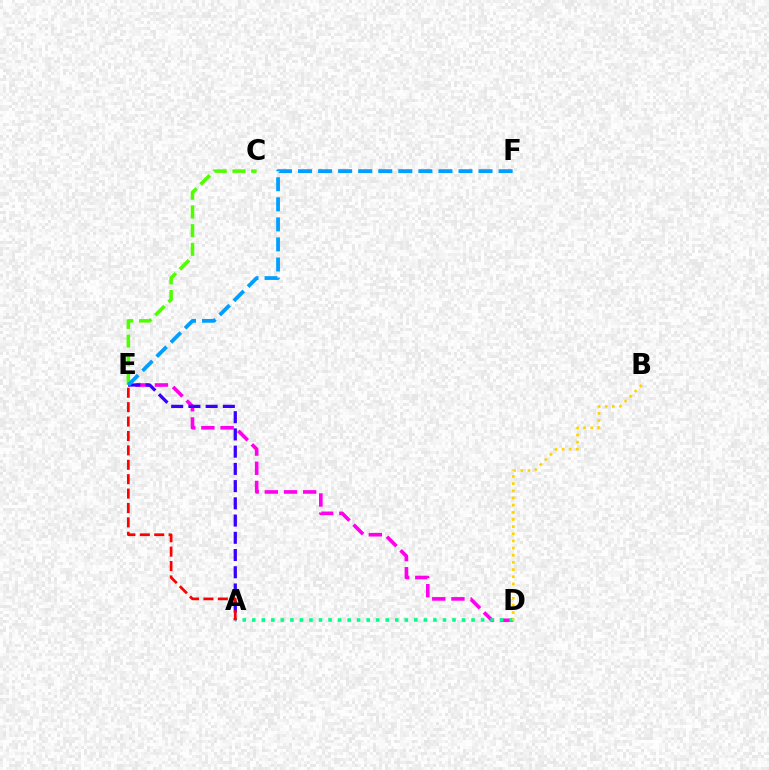{('D', 'E'): [{'color': '#ff00ed', 'line_style': 'dashed', 'thickness': 2.61}], ('A', 'E'): [{'color': '#3700ff', 'line_style': 'dashed', 'thickness': 2.34}, {'color': '#ff0000', 'line_style': 'dashed', 'thickness': 1.96}], ('C', 'E'): [{'color': '#4fff00', 'line_style': 'dashed', 'thickness': 2.54}], ('A', 'D'): [{'color': '#00ff86', 'line_style': 'dotted', 'thickness': 2.59}], ('E', 'F'): [{'color': '#009eff', 'line_style': 'dashed', 'thickness': 2.72}], ('B', 'D'): [{'color': '#ffd500', 'line_style': 'dotted', 'thickness': 1.95}]}